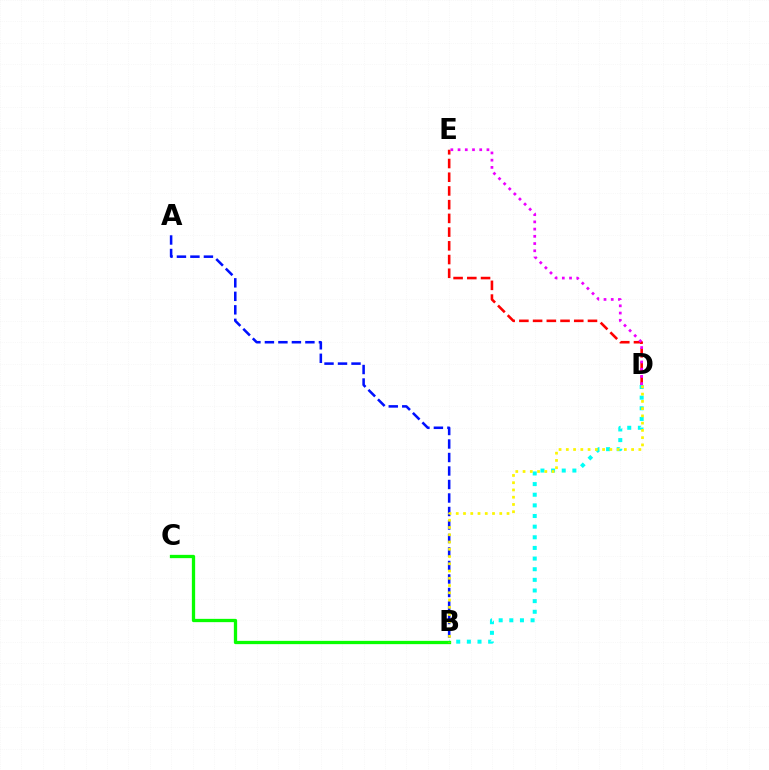{('A', 'B'): [{'color': '#0010ff', 'line_style': 'dashed', 'thickness': 1.83}], ('B', 'D'): [{'color': '#00fff6', 'line_style': 'dotted', 'thickness': 2.89}, {'color': '#fcf500', 'line_style': 'dotted', 'thickness': 1.97}], ('B', 'C'): [{'color': '#08ff00', 'line_style': 'solid', 'thickness': 2.37}], ('D', 'E'): [{'color': '#ff0000', 'line_style': 'dashed', 'thickness': 1.86}, {'color': '#ee00ff', 'line_style': 'dotted', 'thickness': 1.96}]}